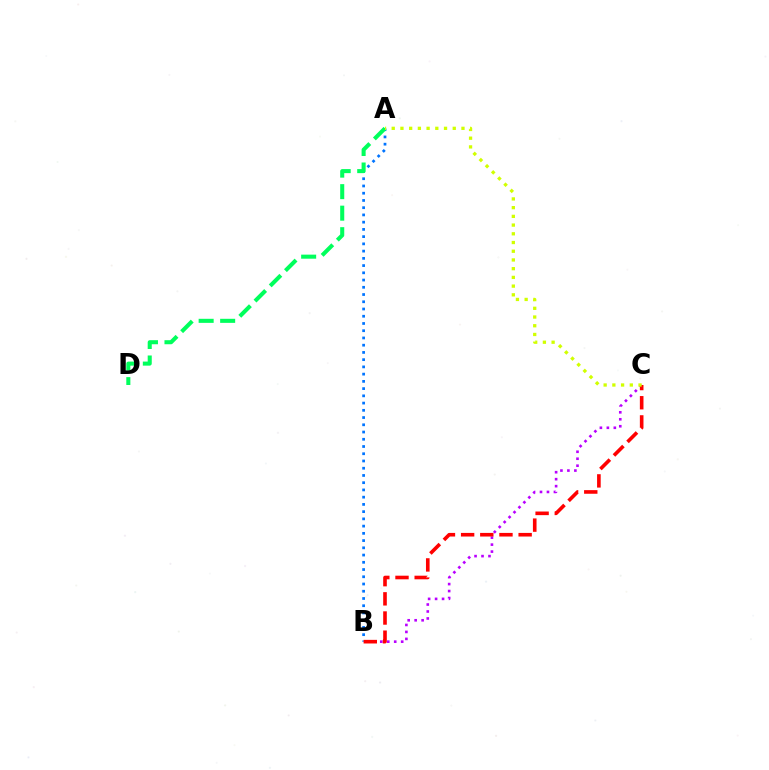{('B', 'C'): [{'color': '#b900ff', 'line_style': 'dotted', 'thickness': 1.89}, {'color': '#ff0000', 'line_style': 'dashed', 'thickness': 2.6}], ('A', 'B'): [{'color': '#0074ff', 'line_style': 'dotted', 'thickness': 1.97}], ('A', 'D'): [{'color': '#00ff5c', 'line_style': 'dashed', 'thickness': 2.92}], ('A', 'C'): [{'color': '#d1ff00', 'line_style': 'dotted', 'thickness': 2.37}]}